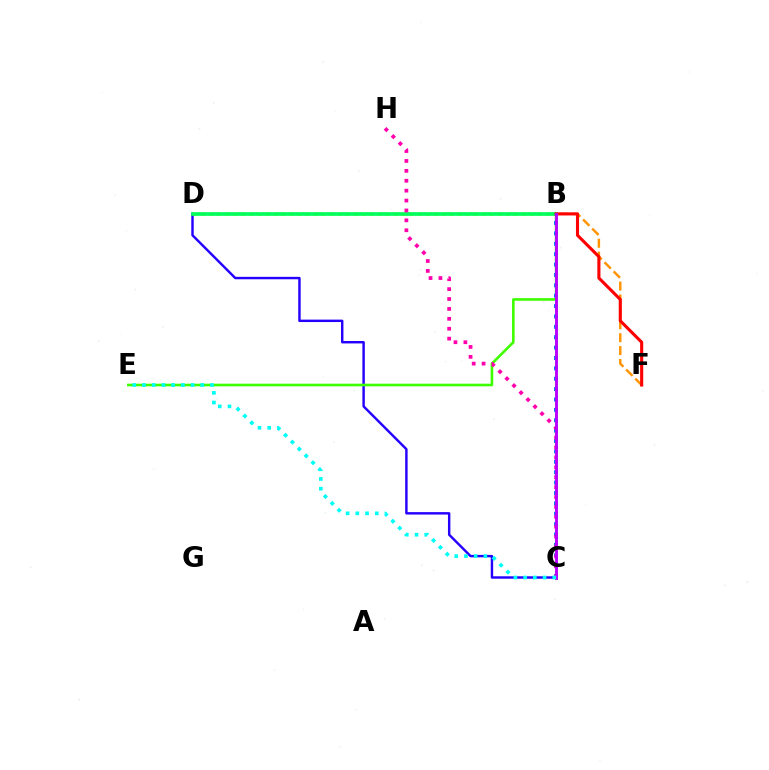{('C', 'D'): [{'color': '#2500ff', 'line_style': 'solid', 'thickness': 1.75}], ('D', 'F'): [{'color': '#ff9400', 'line_style': 'dashed', 'thickness': 1.75}], ('B', 'D'): [{'color': '#d1ff00', 'line_style': 'dotted', 'thickness': 2.18}, {'color': '#00ff5c', 'line_style': 'solid', 'thickness': 2.63}], ('B', 'E'): [{'color': '#3dff00', 'line_style': 'solid', 'thickness': 1.88}], ('B', 'F'): [{'color': '#ff0000', 'line_style': 'solid', 'thickness': 2.23}], ('B', 'C'): [{'color': '#0074ff', 'line_style': 'dotted', 'thickness': 2.82}, {'color': '#b900ff', 'line_style': 'solid', 'thickness': 2.09}], ('C', 'H'): [{'color': '#ff00ac', 'line_style': 'dotted', 'thickness': 2.69}], ('C', 'E'): [{'color': '#00fff6', 'line_style': 'dotted', 'thickness': 2.64}]}